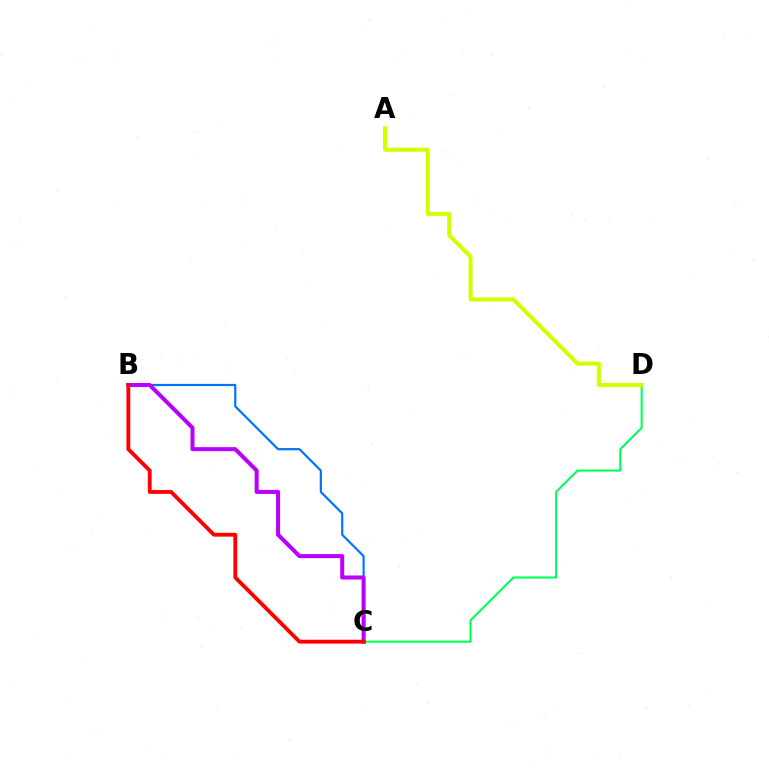{('C', 'D'): [{'color': '#00ff5c', 'line_style': 'solid', 'thickness': 1.51}], ('B', 'C'): [{'color': '#0074ff', 'line_style': 'solid', 'thickness': 1.57}, {'color': '#b900ff', 'line_style': 'solid', 'thickness': 2.91}, {'color': '#ff0000', 'line_style': 'solid', 'thickness': 2.77}], ('A', 'D'): [{'color': '#d1ff00', 'line_style': 'solid', 'thickness': 2.93}]}